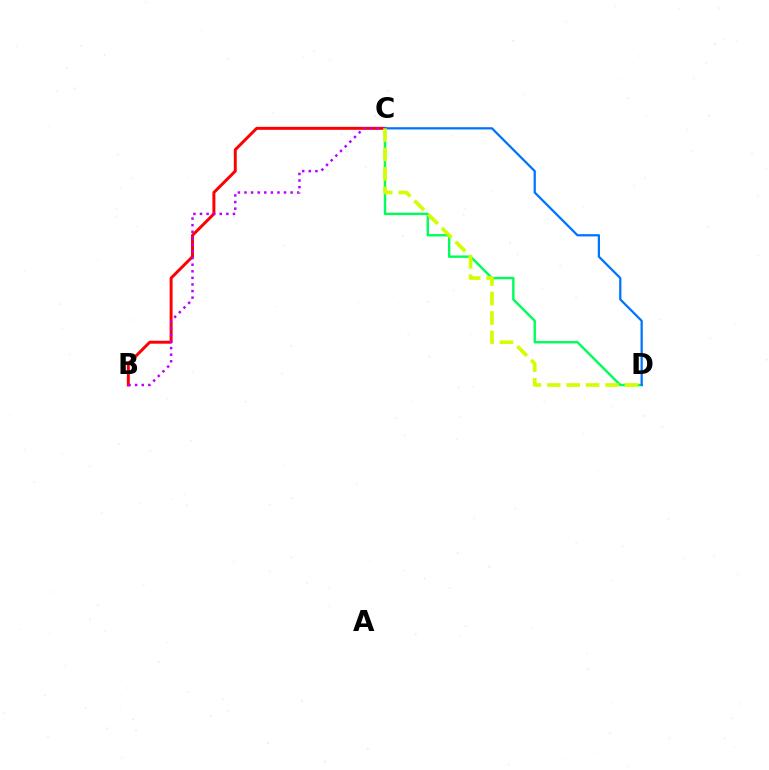{('C', 'D'): [{'color': '#00ff5c', 'line_style': 'solid', 'thickness': 1.74}, {'color': '#0074ff', 'line_style': 'solid', 'thickness': 1.62}, {'color': '#d1ff00', 'line_style': 'dashed', 'thickness': 2.64}], ('B', 'C'): [{'color': '#ff0000', 'line_style': 'solid', 'thickness': 2.13}, {'color': '#b900ff', 'line_style': 'dotted', 'thickness': 1.79}]}